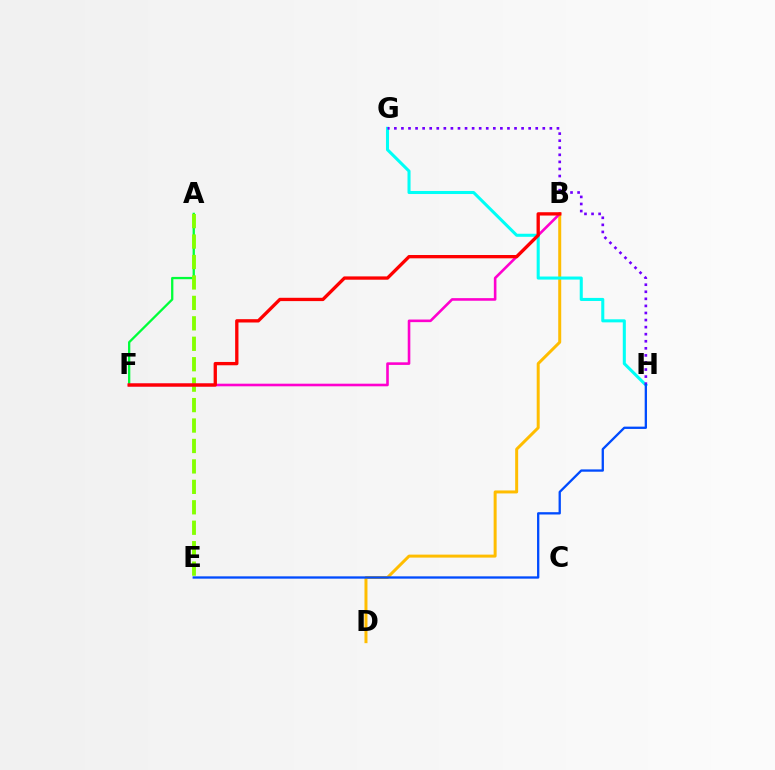{('A', 'F'): [{'color': '#00ff39', 'line_style': 'solid', 'thickness': 1.65}], ('A', 'E'): [{'color': '#84ff00', 'line_style': 'dashed', 'thickness': 2.78}], ('B', 'D'): [{'color': '#ffbd00', 'line_style': 'solid', 'thickness': 2.15}], ('G', 'H'): [{'color': '#00fff6', 'line_style': 'solid', 'thickness': 2.2}, {'color': '#7200ff', 'line_style': 'dotted', 'thickness': 1.92}], ('B', 'F'): [{'color': '#ff00cf', 'line_style': 'solid', 'thickness': 1.88}, {'color': '#ff0000', 'line_style': 'solid', 'thickness': 2.39}], ('E', 'H'): [{'color': '#004bff', 'line_style': 'solid', 'thickness': 1.66}]}